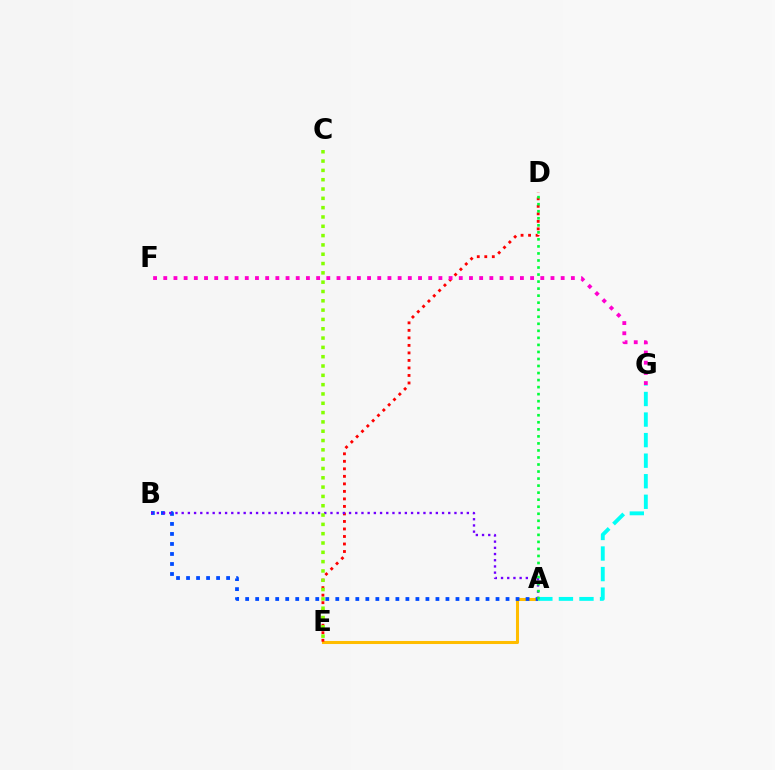{('A', 'E'): [{'color': '#ffbd00', 'line_style': 'solid', 'thickness': 2.2}], ('A', 'B'): [{'color': '#004bff', 'line_style': 'dotted', 'thickness': 2.72}, {'color': '#7200ff', 'line_style': 'dotted', 'thickness': 1.68}], ('D', 'E'): [{'color': '#ff0000', 'line_style': 'dotted', 'thickness': 2.04}], ('A', 'G'): [{'color': '#00fff6', 'line_style': 'dashed', 'thickness': 2.79}], ('A', 'D'): [{'color': '#00ff39', 'line_style': 'dotted', 'thickness': 1.91}], ('F', 'G'): [{'color': '#ff00cf', 'line_style': 'dotted', 'thickness': 2.77}], ('C', 'E'): [{'color': '#84ff00', 'line_style': 'dotted', 'thickness': 2.53}]}